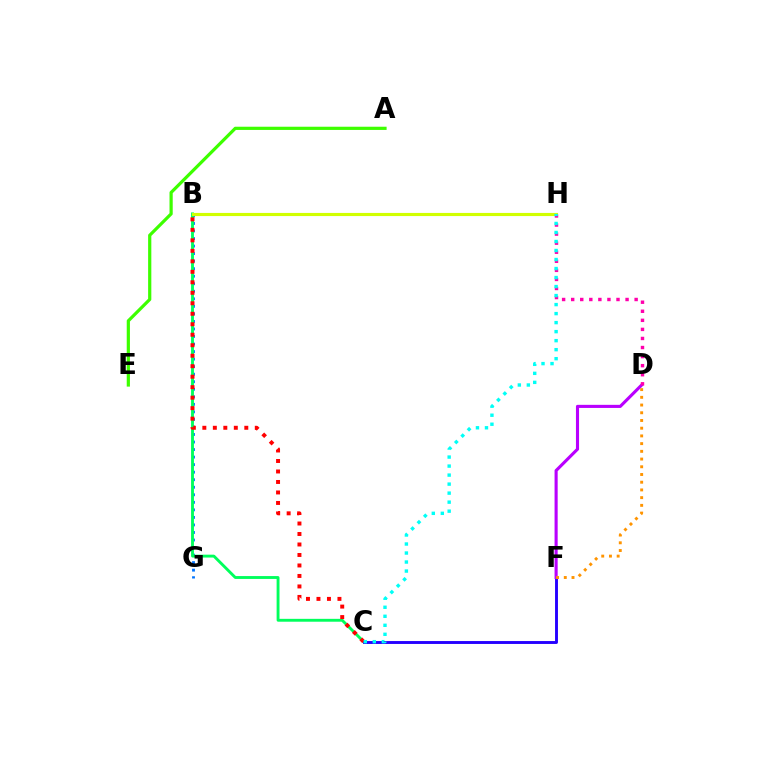{('A', 'E'): [{'color': '#3dff00', 'line_style': 'solid', 'thickness': 2.31}], ('B', 'G'): [{'color': '#0074ff', 'line_style': 'dotted', 'thickness': 2.05}], ('B', 'C'): [{'color': '#00ff5c', 'line_style': 'solid', 'thickness': 2.07}, {'color': '#ff0000', 'line_style': 'dotted', 'thickness': 2.85}], ('C', 'F'): [{'color': '#2500ff', 'line_style': 'solid', 'thickness': 2.09}], ('D', 'F'): [{'color': '#b900ff', 'line_style': 'solid', 'thickness': 2.23}, {'color': '#ff9400', 'line_style': 'dotted', 'thickness': 2.1}], ('B', 'H'): [{'color': '#d1ff00', 'line_style': 'solid', 'thickness': 2.26}], ('D', 'H'): [{'color': '#ff00ac', 'line_style': 'dotted', 'thickness': 2.46}], ('C', 'H'): [{'color': '#00fff6', 'line_style': 'dotted', 'thickness': 2.45}]}